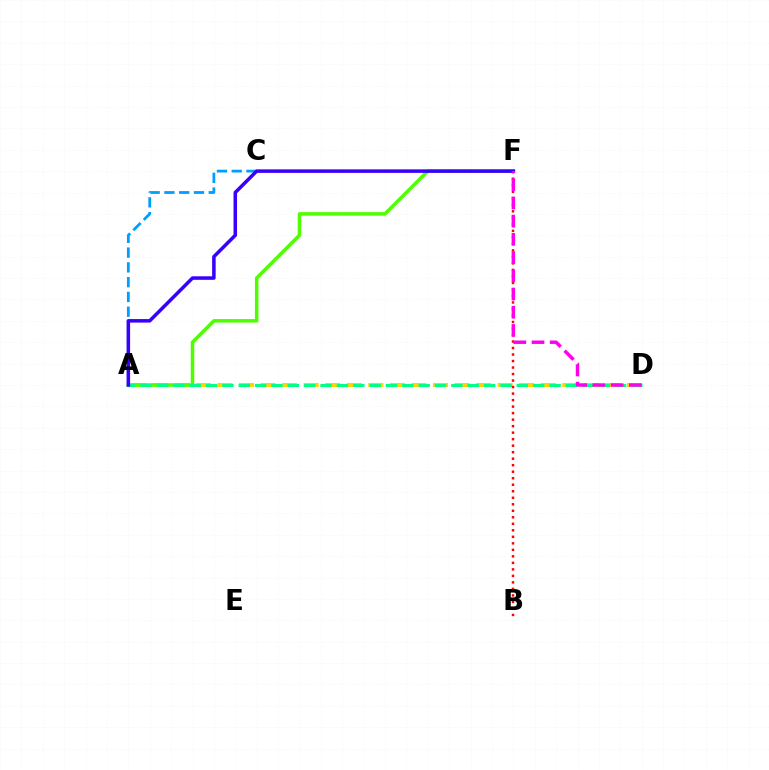{('A', 'D'): [{'color': '#ffd500', 'line_style': 'dashed', 'thickness': 2.93}, {'color': '#00ff86', 'line_style': 'dashed', 'thickness': 2.22}], ('A', 'F'): [{'color': '#4fff00', 'line_style': 'solid', 'thickness': 2.53}, {'color': '#3700ff', 'line_style': 'solid', 'thickness': 2.53}], ('A', 'C'): [{'color': '#009eff', 'line_style': 'dashed', 'thickness': 2.01}], ('B', 'F'): [{'color': '#ff0000', 'line_style': 'dotted', 'thickness': 1.77}], ('D', 'F'): [{'color': '#ff00ed', 'line_style': 'dashed', 'thickness': 2.48}]}